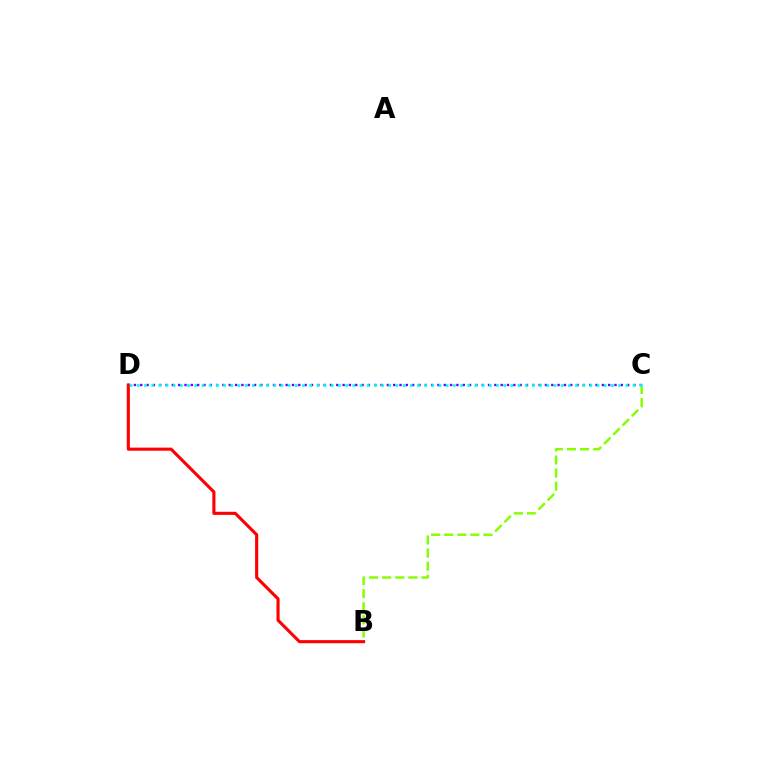{('C', 'D'): [{'color': '#7200ff', 'line_style': 'dotted', 'thickness': 1.72}, {'color': '#00fff6', 'line_style': 'dotted', 'thickness': 1.95}], ('B', 'C'): [{'color': '#84ff00', 'line_style': 'dashed', 'thickness': 1.78}], ('B', 'D'): [{'color': '#ff0000', 'line_style': 'solid', 'thickness': 2.24}]}